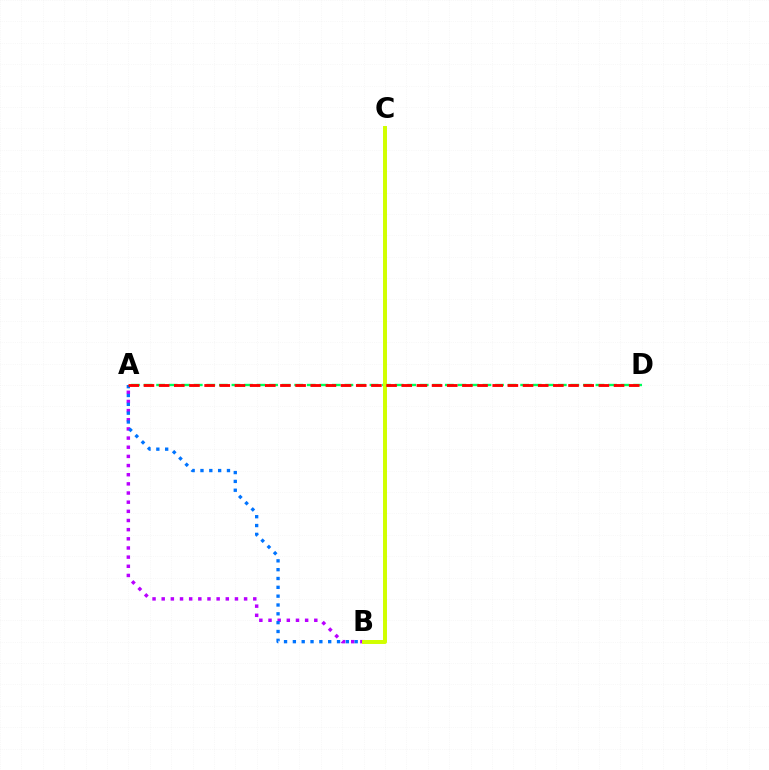{('A', 'B'): [{'color': '#b900ff', 'line_style': 'dotted', 'thickness': 2.49}, {'color': '#0074ff', 'line_style': 'dotted', 'thickness': 2.4}], ('A', 'D'): [{'color': '#00ff5c', 'line_style': 'dashed', 'thickness': 1.71}, {'color': '#ff0000', 'line_style': 'dashed', 'thickness': 2.06}], ('B', 'C'): [{'color': '#d1ff00', 'line_style': 'solid', 'thickness': 2.85}]}